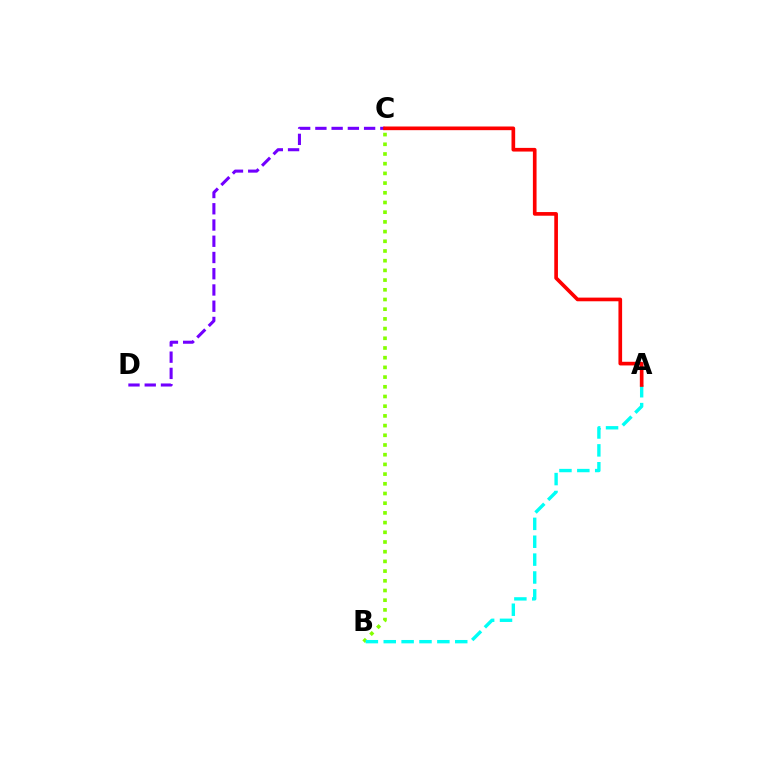{('C', 'D'): [{'color': '#7200ff', 'line_style': 'dashed', 'thickness': 2.21}], ('B', 'C'): [{'color': '#84ff00', 'line_style': 'dotted', 'thickness': 2.64}], ('A', 'B'): [{'color': '#00fff6', 'line_style': 'dashed', 'thickness': 2.43}], ('A', 'C'): [{'color': '#ff0000', 'line_style': 'solid', 'thickness': 2.64}]}